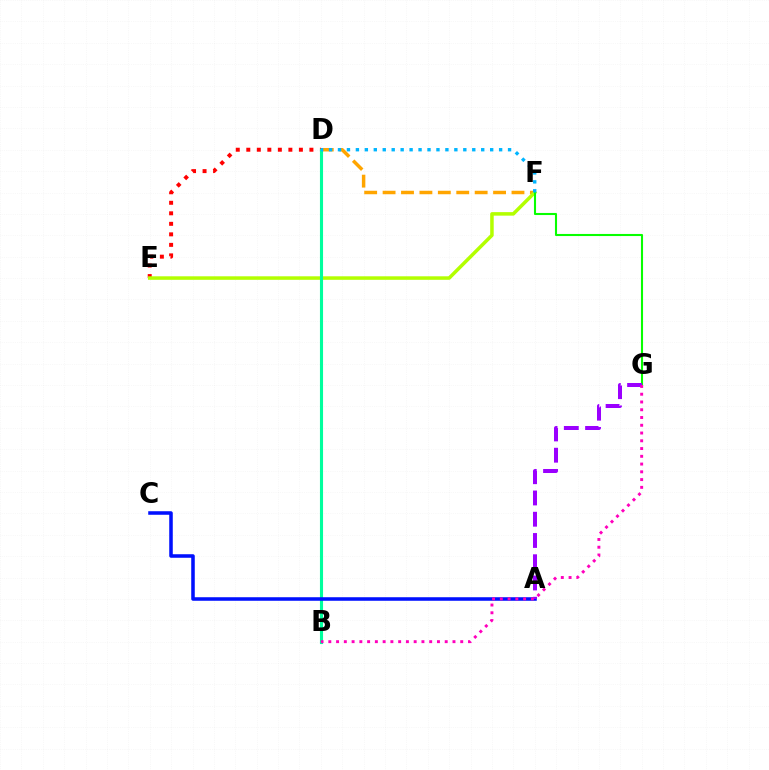{('D', 'F'): [{'color': '#ffa500', 'line_style': 'dashed', 'thickness': 2.5}, {'color': '#00b5ff', 'line_style': 'dotted', 'thickness': 2.43}], ('D', 'E'): [{'color': '#ff0000', 'line_style': 'dotted', 'thickness': 2.86}], ('E', 'F'): [{'color': '#b3ff00', 'line_style': 'solid', 'thickness': 2.53}], ('F', 'G'): [{'color': '#08ff00', 'line_style': 'solid', 'thickness': 1.5}], ('B', 'D'): [{'color': '#00ff9d', 'line_style': 'solid', 'thickness': 2.23}], ('A', 'C'): [{'color': '#0010ff', 'line_style': 'solid', 'thickness': 2.55}], ('A', 'G'): [{'color': '#9b00ff', 'line_style': 'dashed', 'thickness': 2.89}], ('B', 'G'): [{'color': '#ff00bd', 'line_style': 'dotted', 'thickness': 2.11}]}